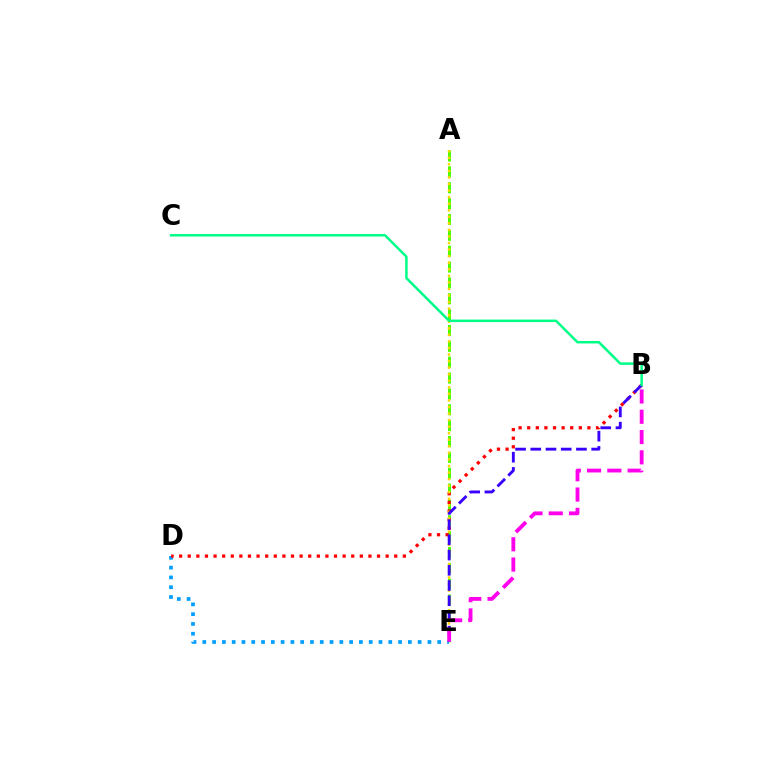{('D', 'E'): [{'color': '#009eff', 'line_style': 'dotted', 'thickness': 2.66}], ('A', 'E'): [{'color': '#4fff00', 'line_style': 'dashed', 'thickness': 2.15}, {'color': '#ffd500', 'line_style': 'dotted', 'thickness': 1.78}], ('B', 'D'): [{'color': '#ff0000', 'line_style': 'dotted', 'thickness': 2.34}], ('B', 'E'): [{'color': '#3700ff', 'line_style': 'dashed', 'thickness': 2.07}, {'color': '#ff00ed', 'line_style': 'dashed', 'thickness': 2.75}], ('B', 'C'): [{'color': '#00ff86', 'line_style': 'solid', 'thickness': 1.79}]}